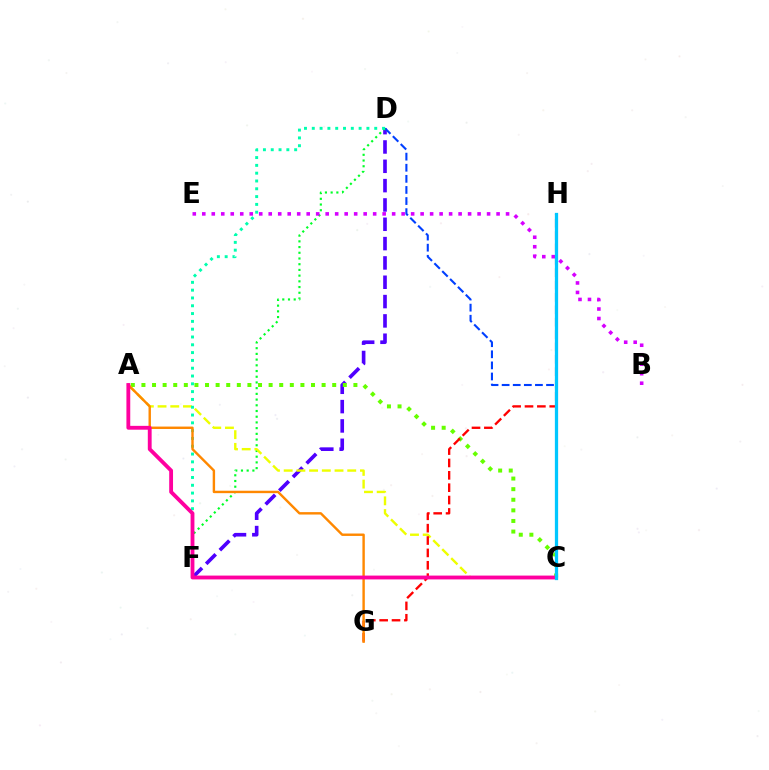{('D', 'F'): [{'color': '#4f00ff', 'line_style': 'dashed', 'thickness': 2.63}, {'color': '#00ff27', 'line_style': 'dotted', 'thickness': 1.55}, {'color': '#00ffaf', 'line_style': 'dotted', 'thickness': 2.12}], ('C', 'D'): [{'color': '#003fff', 'line_style': 'dashed', 'thickness': 1.51}], ('B', 'E'): [{'color': '#d600ff', 'line_style': 'dotted', 'thickness': 2.58}], ('A', 'C'): [{'color': '#66ff00', 'line_style': 'dotted', 'thickness': 2.88}, {'color': '#eeff00', 'line_style': 'dashed', 'thickness': 1.73}, {'color': '#ff00a0', 'line_style': 'solid', 'thickness': 2.76}], ('G', 'H'): [{'color': '#ff0000', 'line_style': 'dashed', 'thickness': 1.68}], ('A', 'G'): [{'color': '#ff8800', 'line_style': 'solid', 'thickness': 1.74}], ('C', 'H'): [{'color': '#00c7ff', 'line_style': 'solid', 'thickness': 2.35}]}